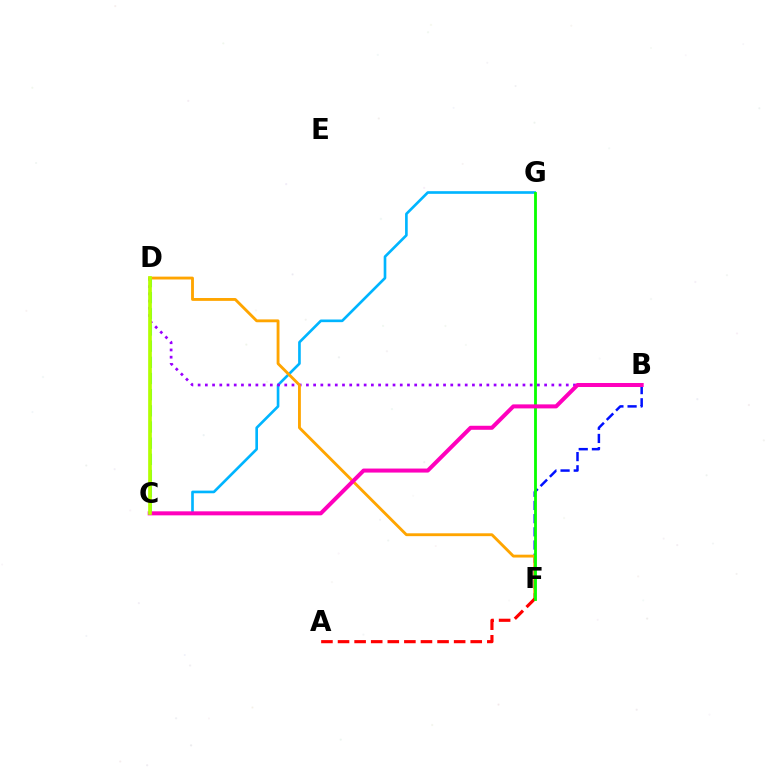{('C', 'G'): [{'color': '#00b5ff', 'line_style': 'solid', 'thickness': 1.91}], ('B', 'D'): [{'color': '#9b00ff', 'line_style': 'dotted', 'thickness': 1.96}], ('B', 'F'): [{'color': '#0010ff', 'line_style': 'dashed', 'thickness': 1.79}], ('C', 'D'): [{'color': '#00ff9d', 'line_style': 'dashed', 'thickness': 2.2}, {'color': '#b3ff00', 'line_style': 'solid', 'thickness': 2.65}], ('D', 'F'): [{'color': '#ffa500', 'line_style': 'solid', 'thickness': 2.06}], ('A', 'F'): [{'color': '#ff0000', 'line_style': 'dashed', 'thickness': 2.25}], ('F', 'G'): [{'color': '#08ff00', 'line_style': 'solid', 'thickness': 2.03}], ('B', 'C'): [{'color': '#ff00bd', 'line_style': 'solid', 'thickness': 2.89}]}